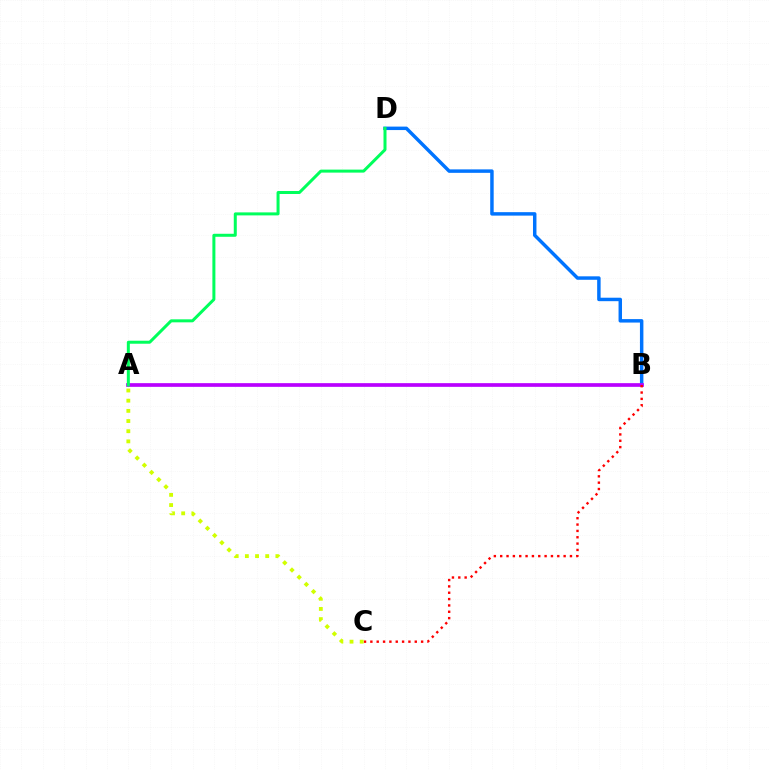{('B', 'D'): [{'color': '#0074ff', 'line_style': 'solid', 'thickness': 2.49}], ('A', 'B'): [{'color': '#b900ff', 'line_style': 'solid', 'thickness': 2.65}], ('B', 'C'): [{'color': '#ff0000', 'line_style': 'dotted', 'thickness': 1.72}], ('A', 'D'): [{'color': '#00ff5c', 'line_style': 'solid', 'thickness': 2.17}], ('A', 'C'): [{'color': '#d1ff00', 'line_style': 'dotted', 'thickness': 2.76}]}